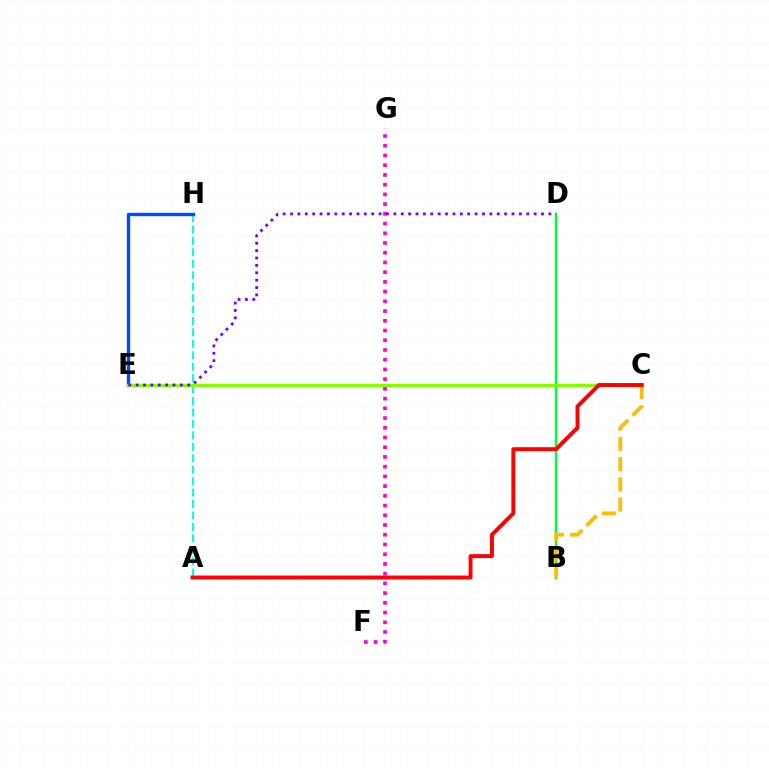{('F', 'G'): [{'color': '#ff00cf', 'line_style': 'dotted', 'thickness': 2.64}], ('A', 'H'): [{'color': '#00fff6', 'line_style': 'dashed', 'thickness': 1.55}], ('E', 'H'): [{'color': '#004bff', 'line_style': 'solid', 'thickness': 2.43}], ('B', 'D'): [{'color': '#00ff39', 'line_style': 'solid', 'thickness': 1.77}], ('C', 'E'): [{'color': '#84ff00', 'line_style': 'solid', 'thickness': 2.41}], ('D', 'E'): [{'color': '#7200ff', 'line_style': 'dotted', 'thickness': 2.01}], ('B', 'C'): [{'color': '#ffbd00', 'line_style': 'dashed', 'thickness': 2.75}], ('A', 'C'): [{'color': '#ff0000', 'line_style': 'solid', 'thickness': 2.83}]}